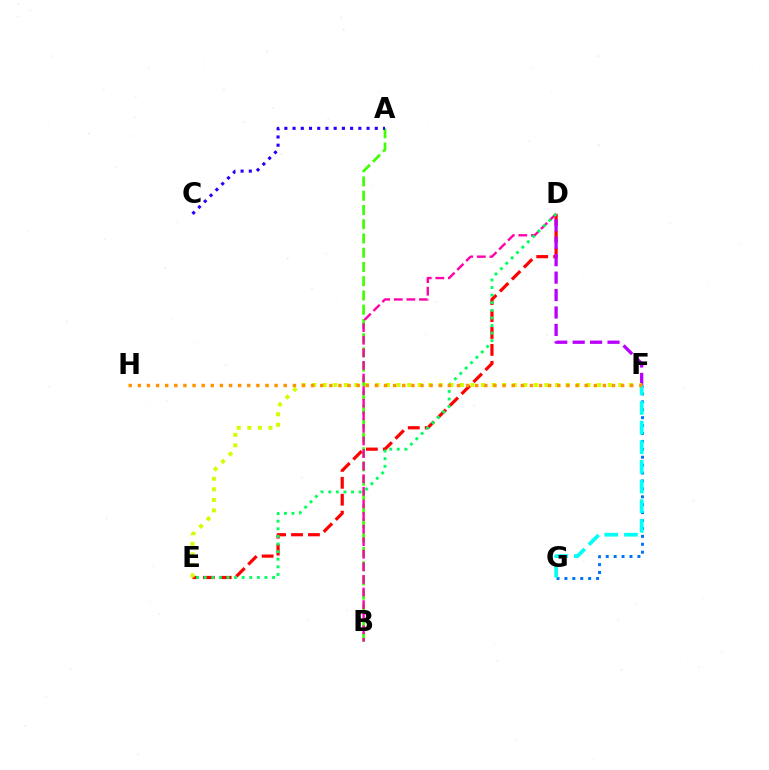{('A', 'B'): [{'color': '#3dff00', 'line_style': 'dashed', 'thickness': 1.94}], ('F', 'G'): [{'color': '#0074ff', 'line_style': 'dotted', 'thickness': 2.15}, {'color': '#00fff6', 'line_style': 'dashed', 'thickness': 2.67}], ('B', 'D'): [{'color': '#ff00ac', 'line_style': 'dashed', 'thickness': 1.71}], ('D', 'E'): [{'color': '#ff0000', 'line_style': 'dashed', 'thickness': 2.3}, {'color': '#00ff5c', 'line_style': 'dotted', 'thickness': 2.06}], ('A', 'C'): [{'color': '#2500ff', 'line_style': 'dotted', 'thickness': 2.23}], ('D', 'F'): [{'color': '#b900ff', 'line_style': 'dashed', 'thickness': 2.37}], ('E', 'F'): [{'color': '#d1ff00', 'line_style': 'dotted', 'thickness': 2.87}], ('F', 'H'): [{'color': '#ff9400', 'line_style': 'dotted', 'thickness': 2.48}]}